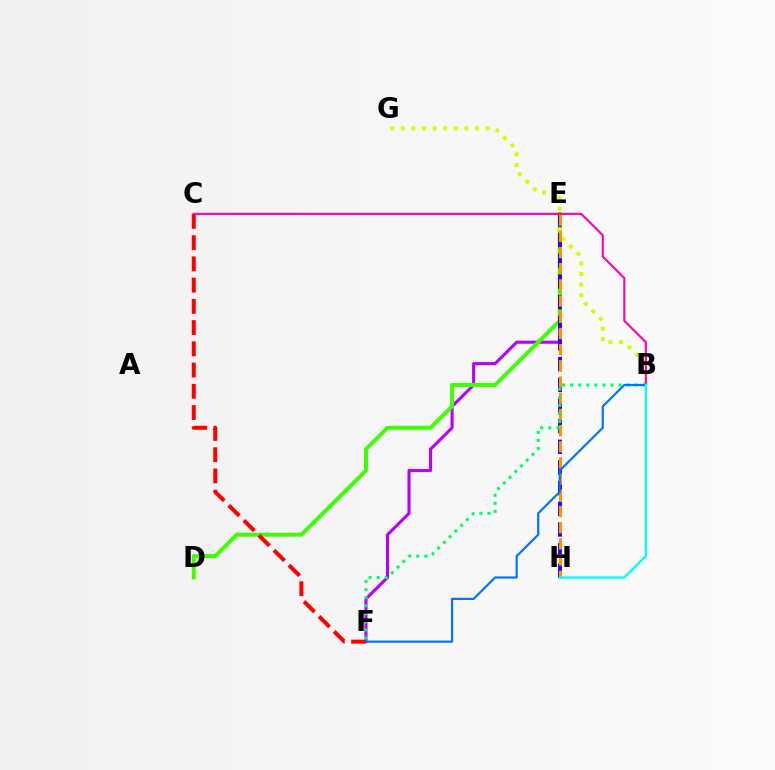{('E', 'F'): [{'color': '#b900ff', 'line_style': 'solid', 'thickness': 2.22}], ('D', 'E'): [{'color': '#3dff00', 'line_style': 'solid', 'thickness': 2.83}], ('B', 'G'): [{'color': '#d1ff00', 'line_style': 'dotted', 'thickness': 2.88}], ('C', 'F'): [{'color': '#ff0000', 'line_style': 'dashed', 'thickness': 2.88}], ('E', 'H'): [{'color': '#2500ff', 'line_style': 'dashed', 'thickness': 2.81}, {'color': '#ff9400', 'line_style': 'dashed', 'thickness': 2.2}], ('B', 'C'): [{'color': '#ff00ac', 'line_style': 'solid', 'thickness': 1.5}], ('B', 'F'): [{'color': '#00ff5c', 'line_style': 'dotted', 'thickness': 2.19}, {'color': '#0074ff', 'line_style': 'solid', 'thickness': 1.57}], ('B', 'H'): [{'color': '#00fff6', 'line_style': 'solid', 'thickness': 1.64}]}